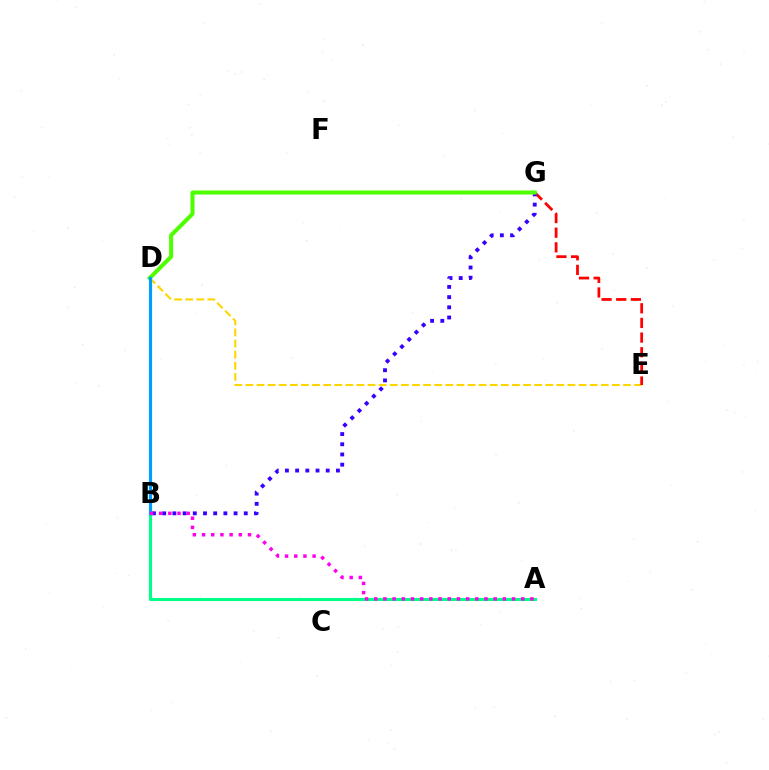{('D', 'E'): [{'color': '#ffd500', 'line_style': 'dashed', 'thickness': 1.51}], ('E', 'G'): [{'color': '#ff0000', 'line_style': 'dashed', 'thickness': 1.99}], ('B', 'G'): [{'color': '#3700ff', 'line_style': 'dotted', 'thickness': 2.77}], ('D', 'G'): [{'color': '#4fff00', 'line_style': 'solid', 'thickness': 2.91}], ('A', 'B'): [{'color': '#00ff86', 'line_style': 'solid', 'thickness': 2.22}, {'color': '#ff00ed', 'line_style': 'dotted', 'thickness': 2.5}], ('B', 'D'): [{'color': '#009eff', 'line_style': 'solid', 'thickness': 2.28}]}